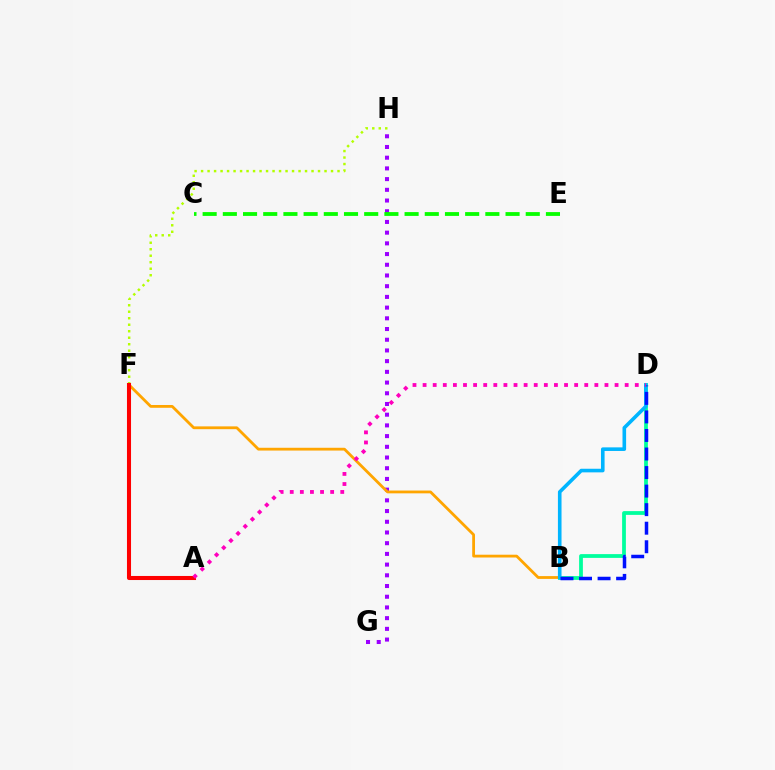{('G', 'H'): [{'color': '#9b00ff', 'line_style': 'dotted', 'thickness': 2.91}], ('B', 'D'): [{'color': '#00ff9d', 'line_style': 'solid', 'thickness': 2.71}, {'color': '#00b5ff', 'line_style': 'solid', 'thickness': 2.6}, {'color': '#0010ff', 'line_style': 'dashed', 'thickness': 2.52}], ('F', 'H'): [{'color': '#b3ff00', 'line_style': 'dotted', 'thickness': 1.77}], ('B', 'F'): [{'color': '#ffa500', 'line_style': 'solid', 'thickness': 2.01}], ('C', 'E'): [{'color': '#08ff00', 'line_style': 'dashed', 'thickness': 2.74}], ('A', 'F'): [{'color': '#ff0000', 'line_style': 'solid', 'thickness': 2.93}], ('A', 'D'): [{'color': '#ff00bd', 'line_style': 'dotted', 'thickness': 2.75}]}